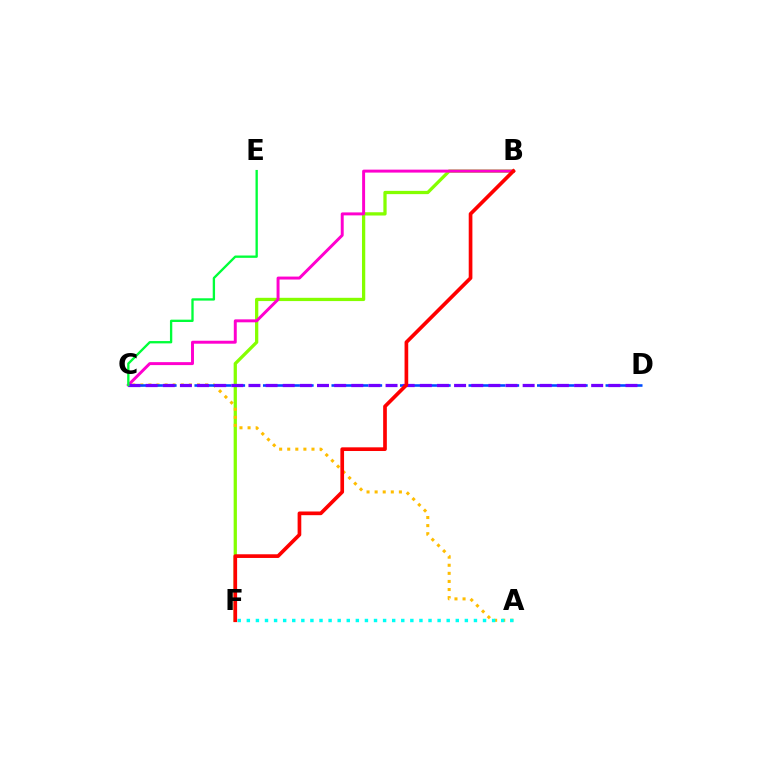{('B', 'F'): [{'color': '#84ff00', 'line_style': 'solid', 'thickness': 2.35}, {'color': '#ff0000', 'line_style': 'solid', 'thickness': 2.65}], ('B', 'C'): [{'color': '#ff00cf', 'line_style': 'solid', 'thickness': 2.13}], ('A', 'C'): [{'color': '#ffbd00', 'line_style': 'dotted', 'thickness': 2.2}], ('C', 'D'): [{'color': '#004bff', 'line_style': 'dashed', 'thickness': 1.86}, {'color': '#7200ff', 'line_style': 'dashed', 'thickness': 2.33}], ('C', 'E'): [{'color': '#00ff39', 'line_style': 'solid', 'thickness': 1.68}], ('A', 'F'): [{'color': '#00fff6', 'line_style': 'dotted', 'thickness': 2.47}]}